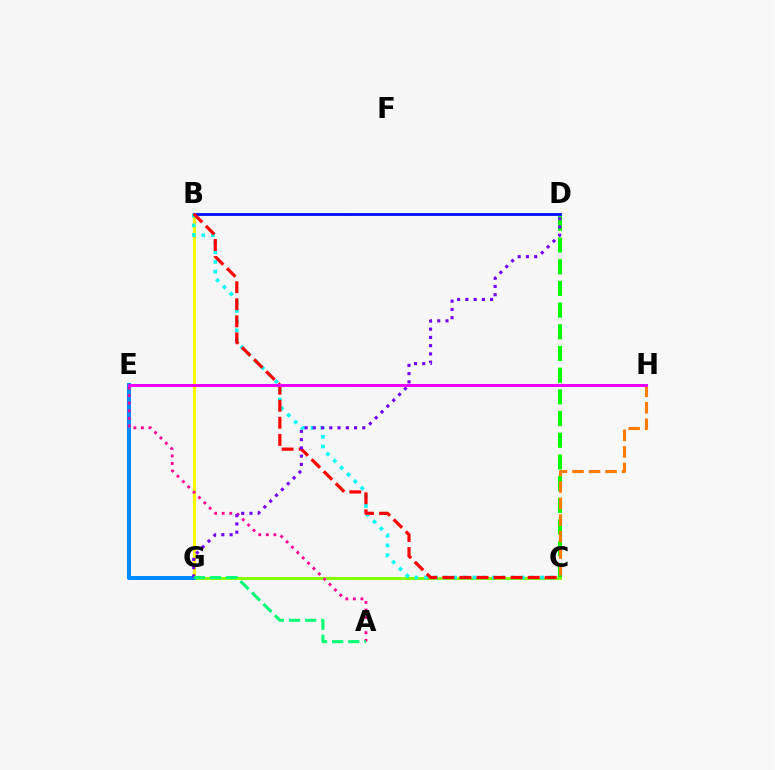{('C', 'D'): [{'color': '#08ff00', 'line_style': 'dashed', 'thickness': 2.95}], ('B', 'G'): [{'color': '#fcf500', 'line_style': 'solid', 'thickness': 2.22}], ('B', 'D'): [{'color': '#0010ff', 'line_style': 'solid', 'thickness': 2.04}], ('C', 'G'): [{'color': '#84ff00', 'line_style': 'solid', 'thickness': 2.13}], ('B', 'C'): [{'color': '#00fff6', 'line_style': 'dotted', 'thickness': 2.63}, {'color': '#ff0000', 'line_style': 'dashed', 'thickness': 2.32}], ('E', 'G'): [{'color': '#008cff', 'line_style': 'solid', 'thickness': 2.89}], ('C', 'H'): [{'color': '#ff7c00', 'line_style': 'dashed', 'thickness': 2.25}], ('E', 'H'): [{'color': '#ee00ff', 'line_style': 'solid', 'thickness': 2.14}], ('A', 'E'): [{'color': '#ff0094', 'line_style': 'dotted', 'thickness': 2.06}], ('D', 'G'): [{'color': '#7200ff', 'line_style': 'dotted', 'thickness': 2.24}], ('A', 'G'): [{'color': '#00ff74', 'line_style': 'dashed', 'thickness': 2.19}]}